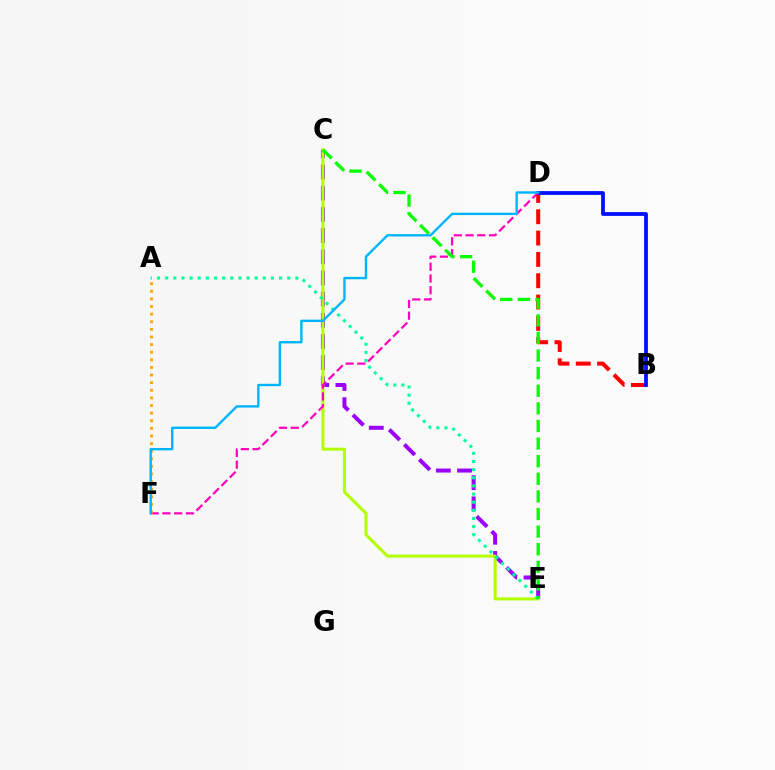{('B', 'D'): [{'color': '#ff0000', 'line_style': 'dashed', 'thickness': 2.9}, {'color': '#0010ff', 'line_style': 'solid', 'thickness': 2.72}], ('C', 'E'): [{'color': '#9b00ff', 'line_style': 'dashed', 'thickness': 2.88}, {'color': '#b3ff00', 'line_style': 'solid', 'thickness': 2.2}, {'color': '#08ff00', 'line_style': 'dashed', 'thickness': 2.39}], ('D', 'F'): [{'color': '#ff00bd', 'line_style': 'dashed', 'thickness': 1.6}, {'color': '#00b5ff', 'line_style': 'solid', 'thickness': 1.72}], ('A', 'E'): [{'color': '#00ff9d', 'line_style': 'dotted', 'thickness': 2.21}], ('A', 'F'): [{'color': '#ffa500', 'line_style': 'dotted', 'thickness': 2.07}]}